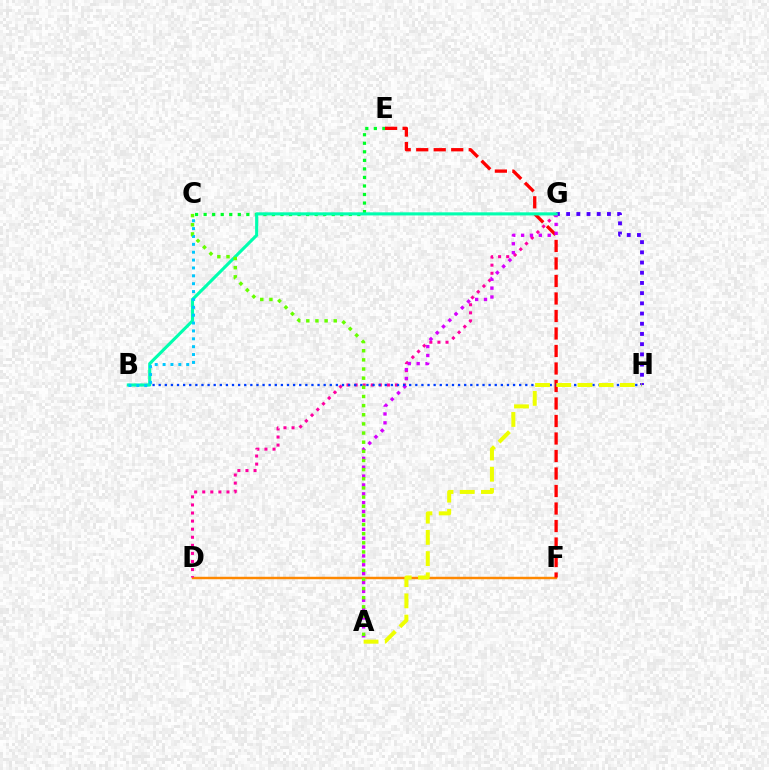{('D', 'F'): [{'color': '#ff8800', 'line_style': 'solid', 'thickness': 1.76}], ('D', 'G'): [{'color': '#ff00a0', 'line_style': 'dotted', 'thickness': 2.19}], ('C', 'E'): [{'color': '#00ff27', 'line_style': 'dotted', 'thickness': 2.32}], ('G', 'H'): [{'color': '#4f00ff', 'line_style': 'dotted', 'thickness': 2.77}], ('E', 'F'): [{'color': '#ff0000', 'line_style': 'dashed', 'thickness': 2.38}], ('A', 'G'): [{'color': '#d600ff', 'line_style': 'dotted', 'thickness': 2.41}], ('B', 'H'): [{'color': '#003fff', 'line_style': 'dotted', 'thickness': 1.66}], ('B', 'G'): [{'color': '#00ffaf', 'line_style': 'solid', 'thickness': 2.24}], ('B', 'C'): [{'color': '#00c7ff', 'line_style': 'dotted', 'thickness': 2.14}], ('A', 'C'): [{'color': '#66ff00', 'line_style': 'dotted', 'thickness': 2.49}], ('A', 'H'): [{'color': '#eeff00', 'line_style': 'dashed', 'thickness': 2.88}]}